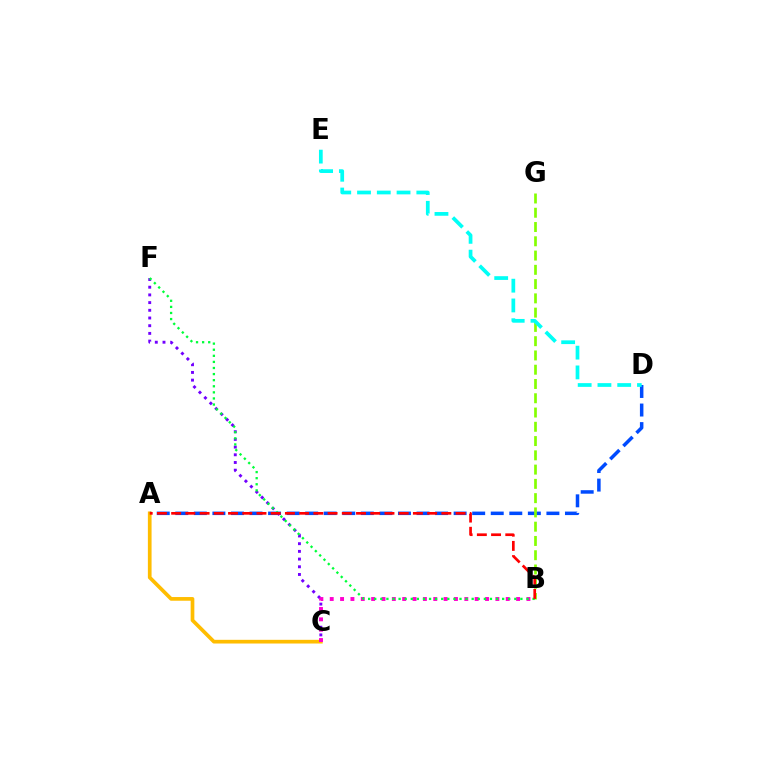{('A', 'D'): [{'color': '#004bff', 'line_style': 'dashed', 'thickness': 2.52}], ('A', 'C'): [{'color': '#ffbd00', 'line_style': 'solid', 'thickness': 2.66}], ('B', 'G'): [{'color': '#84ff00', 'line_style': 'dashed', 'thickness': 1.94}], ('C', 'F'): [{'color': '#7200ff', 'line_style': 'dotted', 'thickness': 2.09}], ('B', 'C'): [{'color': '#ff00cf', 'line_style': 'dotted', 'thickness': 2.81}], ('B', 'F'): [{'color': '#00ff39', 'line_style': 'dotted', 'thickness': 1.65}], ('D', 'E'): [{'color': '#00fff6', 'line_style': 'dashed', 'thickness': 2.69}], ('A', 'B'): [{'color': '#ff0000', 'line_style': 'dashed', 'thickness': 1.93}]}